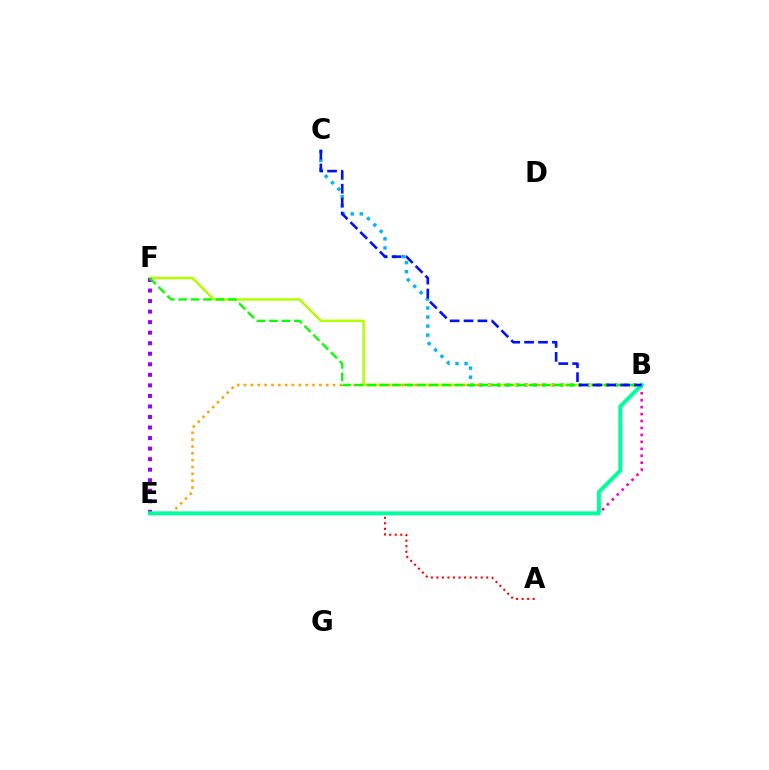{('B', 'C'): [{'color': '#00b5ff', 'line_style': 'dotted', 'thickness': 2.46}, {'color': '#0010ff', 'line_style': 'dashed', 'thickness': 1.89}], ('B', 'F'): [{'color': '#b3ff00', 'line_style': 'solid', 'thickness': 1.8}, {'color': '#08ff00', 'line_style': 'dashed', 'thickness': 1.69}], ('B', 'E'): [{'color': '#ff00bd', 'line_style': 'dotted', 'thickness': 1.89}, {'color': '#ffa500', 'line_style': 'dotted', 'thickness': 1.86}, {'color': '#00ff9d', 'line_style': 'solid', 'thickness': 2.85}], ('A', 'E'): [{'color': '#ff0000', 'line_style': 'dotted', 'thickness': 1.5}], ('E', 'F'): [{'color': '#9b00ff', 'line_style': 'dotted', 'thickness': 2.86}]}